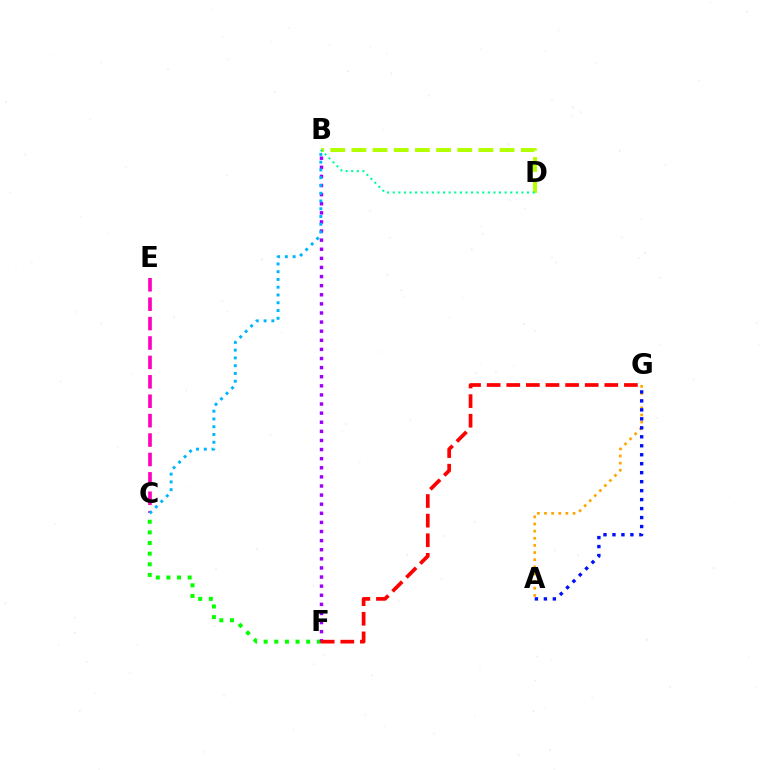{('B', 'D'): [{'color': '#b3ff00', 'line_style': 'dashed', 'thickness': 2.88}, {'color': '#00ff9d', 'line_style': 'dotted', 'thickness': 1.52}], ('A', 'G'): [{'color': '#ffa500', 'line_style': 'dotted', 'thickness': 1.94}, {'color': '#0010ff', 'line_style': 'dotted', 'thickness': 2.44}], ('C', 'F'): [{'color': '#08ff00', 'line_style': 'dotted', 'thickness': 2.89}], ('C', 'E'): [{'color': '#ff00bd', 'line_style': 'dashed', 'thickness': 2.64}], ('B', 'F'): [{'color': '#9b00ff', 'line_style': 'dotted', 'thickness': 2.47}], ('F', 'G'): [{'color': '#ff0000', 'line_style': 'dashed', 'thickness': 2.66}], ('B', 'C'): [{'color': '#00b5ff', 'line_style': 'dotted', 'thickness': 2.11}]}